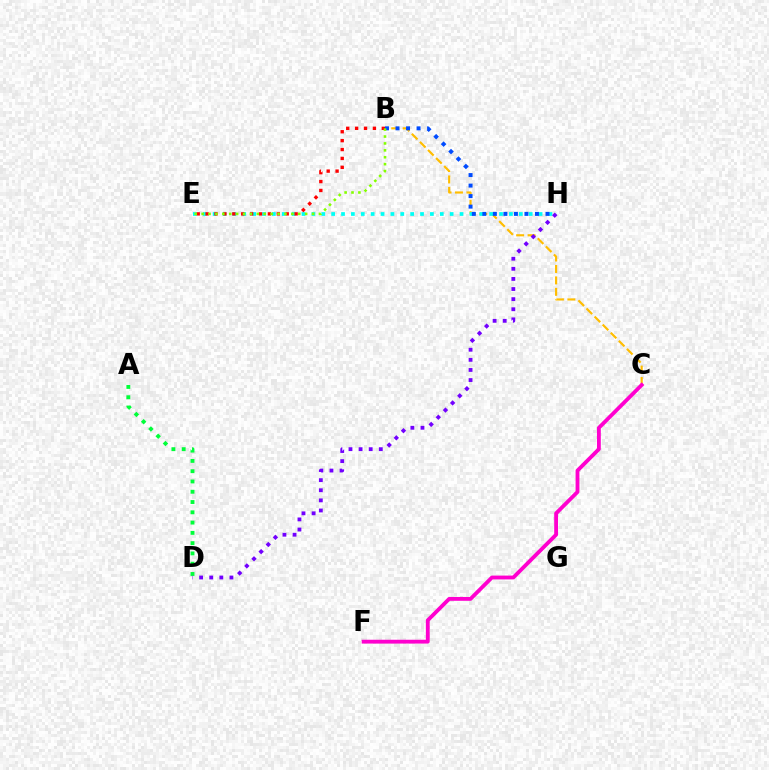{('B', 'C'): [{'color': '#ffbd00', 'line_style': 'dashed', 'thickness': 1.55}], ('E', 'H'): [{'color': '#00fff6', 'line_style': 'dotted', 'thickness': 2.68}], ('A', 'D'): [{'color': '#00ff39', 'line_style': 'dotted', 'thickness': 2.79}], ('B', 'E'): [{'color': '#ff0000', 'line_style': 'dotted', 'thickness': 2.42}, {'color': '#84ff00', 'line_style': 'dotted', 'thickness': 1.88}], ('B', 'H'): [{'color': '#004bff', 'line_style': 'dotted', 'thickness': 2.86}], ('C', 'F'): [{'color': '#ff00cf', 'line_style': 'solid', 'thickness': 2.76}], ('D', 'H'): [{'color': '#7200ff', 'line_style': 'dotted', 'thickness': 2.75}]}